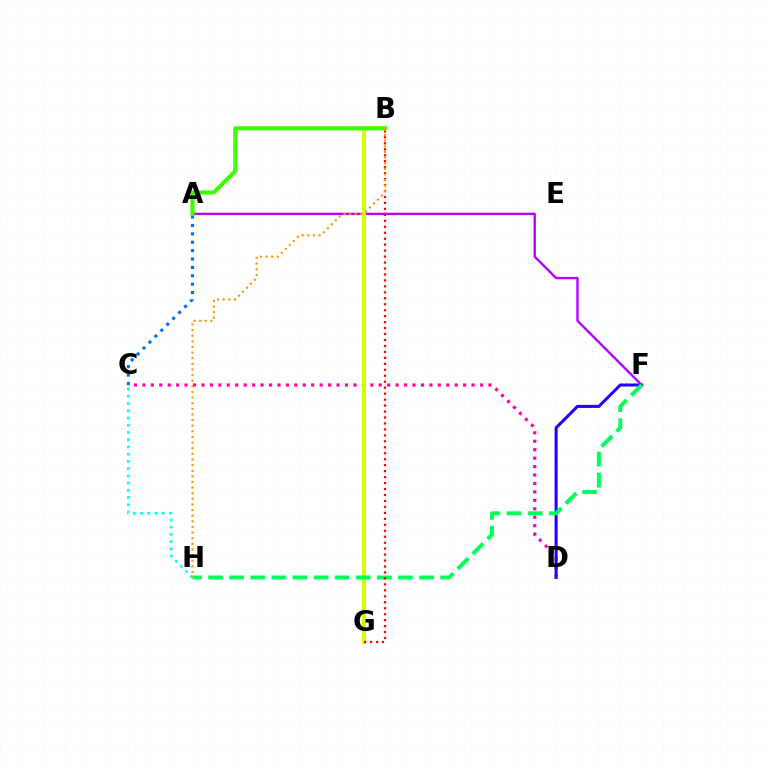{('C', 'D'): [{'color': '#ff00ac', 'line_style': 'dotted', 'thickness': 2.29}], ('D', 'F'): [{'color': '#2500ff', 'line_style': 'solid', 'thickness': 2.2}], ('C', 'H'): [{'color': '#00fff6', 'line_style': 'dotted', 'thickness': 1.97}], ('A', 'F'): [{'color': '#b900ff', 'line_style': 'solid', 'thickness': 1.71}], ('A', 'C'): [{'color': '#0074ff', 'line_style': 'dotted', 'thickness': 2.28}], ('B', 'G'): [{'color': '#d1ff00', 'line_style': 'solid', 'thickness': 2.79}, {'color': '#ff0000', 'line_style': 'dotted', 'thickness': 1.62}], ('F', 'H'): [{'color': '#00ff5c', 'line_style': 'dashed', 'thickness': 2.87}], ('A', 'B'): [{'color': '#3dff00', 'line_style': 'solid', 'thickness': 2.97}], ('B', 'H'): [{'color': '#ff9400', 'line_style': 'dotted', 'thickness': 1.53}]}